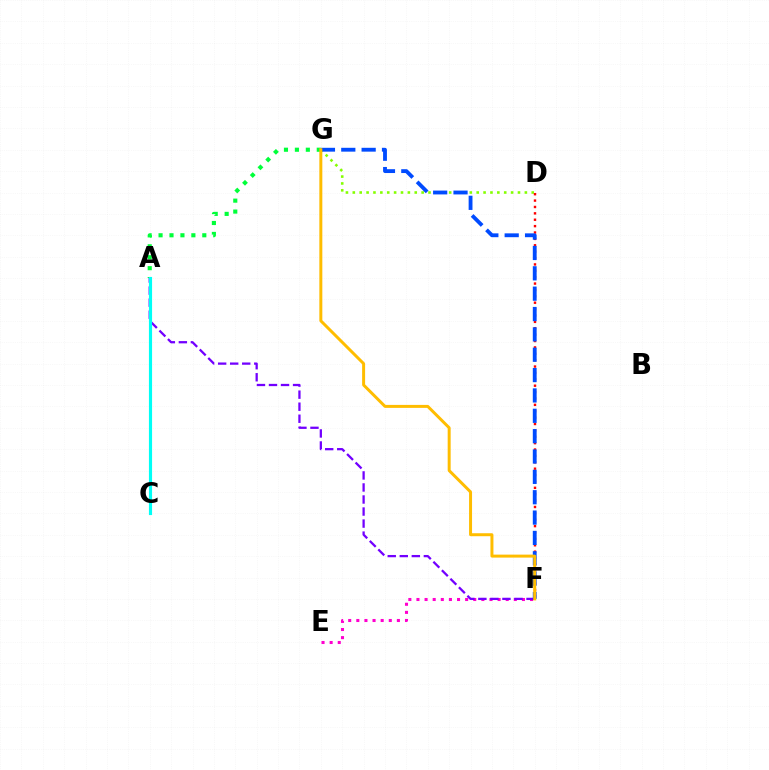{('E', 'F'): [{'color': '#ff00cf', 'line_style': 'dotted', 'thickness': 2.2}], ('A', 'G'): [{'color': '#00ff39', 'line_style': 'dotted', 'thickness': 2.97}], ('D', 'G'): [{'color': '#84ff00', 'line_style': 'dotted', 'thickness': 1.87}], ('D', 'F'): [{'color': '#ff0000', 'line_style': 'dotted', 'thickness': 1.73}], ('A', 'F'): [{'color': '#7200ff', 'line_style': 'dashed', 'thickness': 1.64}], ('F', 'G'): [{'color': '#004bff', 'line_style': 'dashed', 'thickness': 2.77}, {'color': '#ffbd00', 'line_style': 'solid', 'thickness': 2.15}], ('A', 'C'): [{'color': '#00fff6', 'line_style': 'solid', 'thickness': 2.26}]}